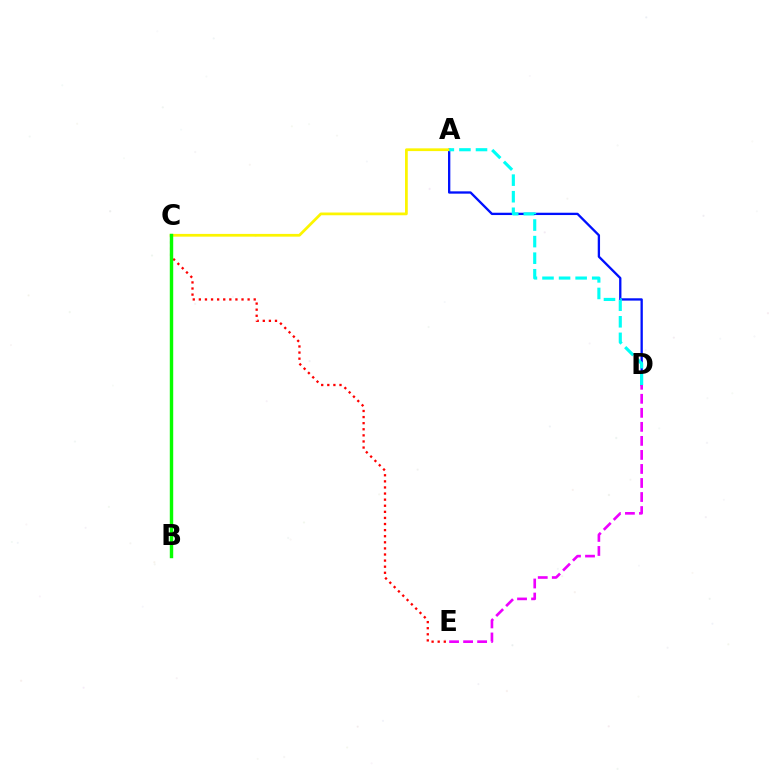{('A', 'D'): [{'color': '#0010ff', 'line_style': 'solid', 'thickness': 1.67}, {'color': '#00fff6', 'line_style': 'dashed', 'thickness': 2.25}], ('A', 'C'): [{'color': '#fcf500', 'line_style': 'solid', 'thickness': 1.98}], ('C', 'E'): [{'color': '#ff0000', 'line_style': 'dotted', 'thickness': 1.66}], ('D', 'E'): [{'color': '#ee00ff', 'line_style': 'dashed', 'thickness': 1.91}], ('B', 'C'): [{'color': '#08ff00', 'line_style': 'solid', 'thickness': 2.46}]}